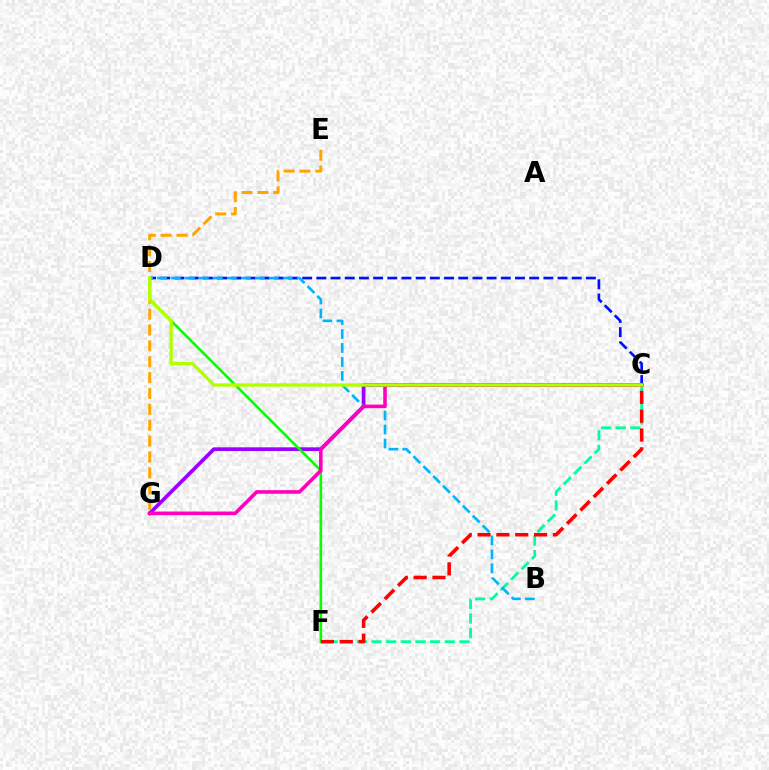{('C', 'F'): [{'color': '#00ff9d', 'line_style': 'dashed', 'thickness': 1.99}, {'color': '#ff0000', 'line_style': 'dashed', 'thickness': 2.56}], ('C', 'G'): [{'color': '#9b00ff', 'line_style': 'solid', 'thickness': 2.67}, {'color': '#ff00bd', 'line_style': 'solid', 'thickness': 2.59}], ('D', 'F'): [{'color': '#08ff00', 'line_style': 'solid', 'thickness': 1.89}], ('E', 'G'): [{'color': '#ffa500', 'line_style': 'dashed', 'thickness': 2.16}], ('C', 'D'): [{'color': '#0010ff', 'line_style': 'dashed', 'thickness': 1.93}, {'color': '#b3ff00', 'line_style': 'solid', 'thickness': 2.42}], ('B', 'D'): [{'color': '#00b5ff', 'line_style': 'dashed', 'thickness': 1.9}]}